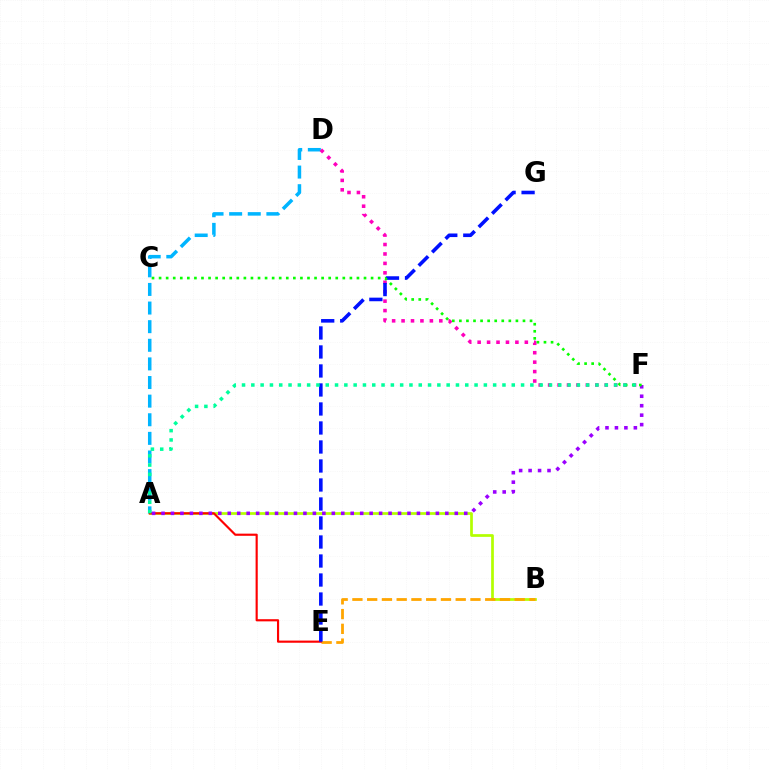{('A', 'B'): [{'color': '#b3ff00', 'line_style': 'solid', 'thickness': 1.95}], ('A', 'D'): [{'color': '#00b5ff', 'line_style': 'dashed', 'thickness': 2.53}], ('B', 'E'): [{'color': '#ffa500', 'line_style': 'dashed', 'thickness': 2.0}], ('D', 'F'): [{'color': '#ff00bd', 'line_style': 'dotted', 'thickness': 2.56}], ('A', 'E'): [{'color': '#ff0000', 'line_style': 'solid', 'thickness': 1.55}], ('E', 'G'): [{'color': '#0010ff', 'line_style': 'dashed', 'thickness': 2.58}], ('A', 'F'): [{'color': '#9b00ff', 'line_style': 'dotted', 'thickness': 2.57}, {'color': '#00ff9d', 'line_style': 'dotted', 'thickness': 2.53}], ('C', 'F'): [{'color': '#08ff00', 'line_style': 'dotted', 'thickness': 1.92}]}